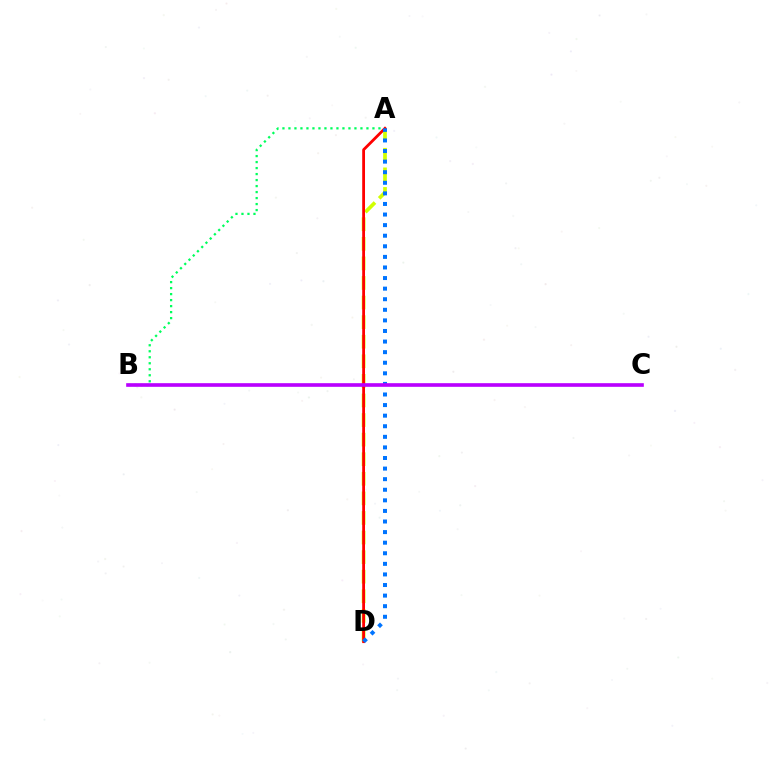{('A', 'D'): [{'color': '#d1ff00', 'line_style': 'dashed', 'thickness': 2.66}, {'color': '#ff0000', 'line_style': 'solid', 'thickness': 2.02}, {'color': '#0074ff', 'line_style': 'dotted', 'thickness': 2.88}], ('A', 'B'): [{'color': '#00ff5c', 'line_style': 'dotted', 'thickness': 1.63}], ('B', 'C'): [{'color': '#b900ff', 'line_style': 'solid', 'thickness': 2.62}]}